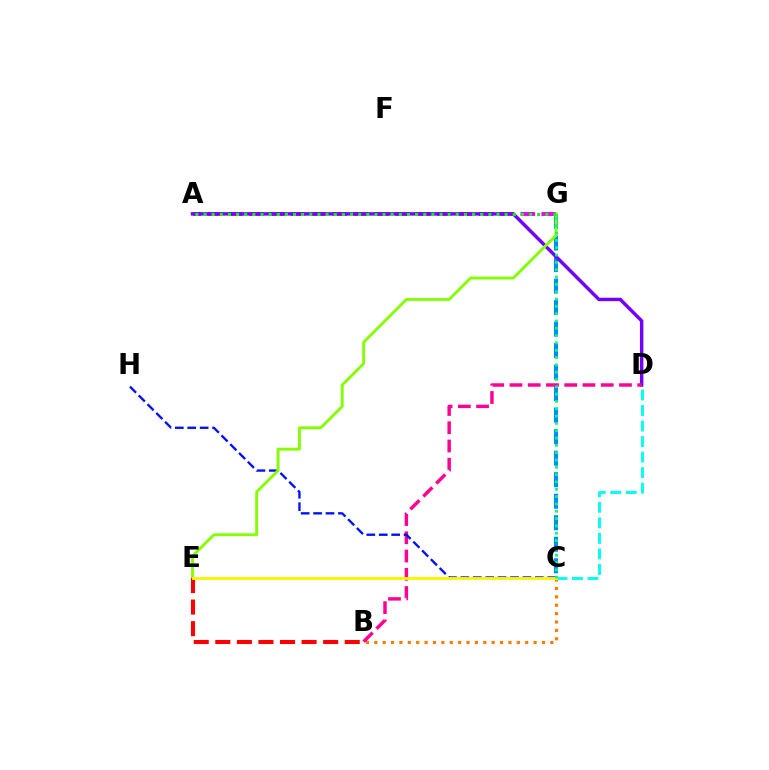{('B', 'C'): [{'color': '#ff7c00', 'line_style': 'dotted', 'thickness': 2.28}], ('C', 'G'): [{'color': '#008cff', 'line_style': 'dashed', 'thickness': 2.92}, {'color': '#00ff74', 'line_style': 'dotted', 'thickness': 1.99}], ('A', 'G'): [{'color': '#ee00ff', 'line_style': 'dashed', 'thickness': 2.84}, {'color': '#08ff00', 'line_style': 'dotted', 'thickness': 2.21}], ('A', 'D'): [{'color': '#7200ff', 'line_style': 'solid', 'thickness': 2.47}], ('C', 'D'): [{'color': '#00fff6', 'line_style': 'dashed', 'thickness': 2.11}], ('B', 'D'): [{'color': '#ff0094', 'line_style': 'dashed', 'thickness': 2.48}], ('C', 'H'): [{'color': '#0010ff', 'line_style': 'dashed', 'thickness': 1.69}], ('E', 'G'): [{'color': '#84ff00', 'line_style': 'solid', 'thickness': 2.07}], ('B', 'E'): [{'color': '#ff0000', 'line_style': 'dashed', 'thickness': 2.93}], ('C', 'E'): [{'color': '#fcf500', 'line_style': 'solid', 'thickness': 2.08}]}